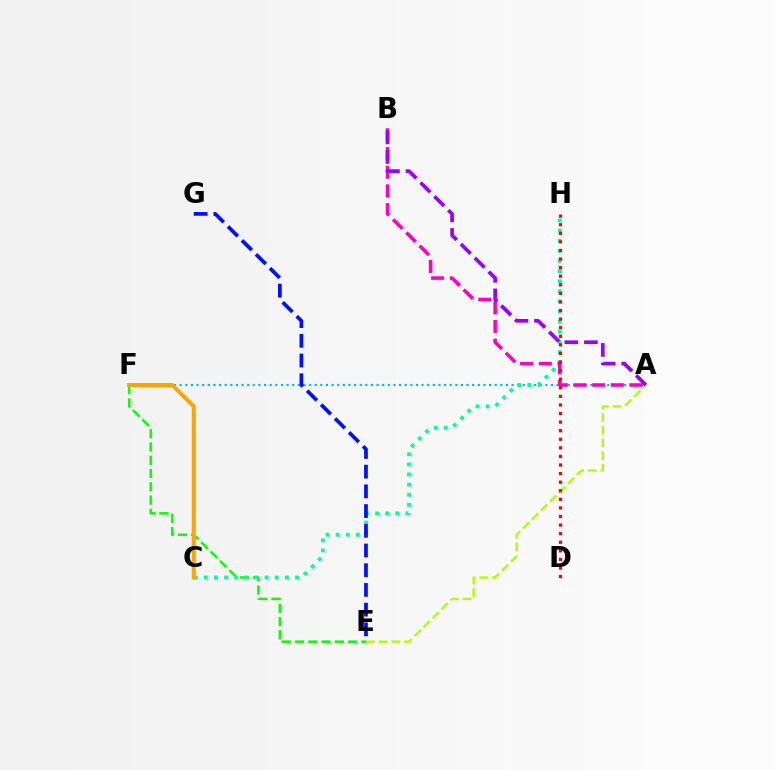{('E', 'F'): [{'color': '#08ff00', 'line_style': 'dashed', 'thickness': 1.8}], ('A', 'F'): [{'color': '#00b5ff', 'line_style': 'dotted', 'thickness': 1.53}], ('C', 'H'): [{'color': '#00ff9d', 'line_style': 'dotted', 'thickness': 2.75}], ('A', 'E'): [{'color': '#b3ff00', 'line_style': 'dashed', 'thickness': 1.73}], ('A', 'B'): [{'color': '#ff00bd', 'line_style': 'dashed', 'thickness': 2.54}, {'color': '#9b00ff', 'line_style': 'dashed', 'thickness': 2.66}], ('D', 'H'): [{'color': '#ff0000', 'line_style': 'dotted', 'thickness': 2.33}], ('E', 'G'): [{'color': '#0010ff', 'line_style': 'dashed', 'thickness': 2.68}], ('C', 'F'): [{'color': '#ffa500', 'line_style': 'solid', 'thickness': 2.87}]}